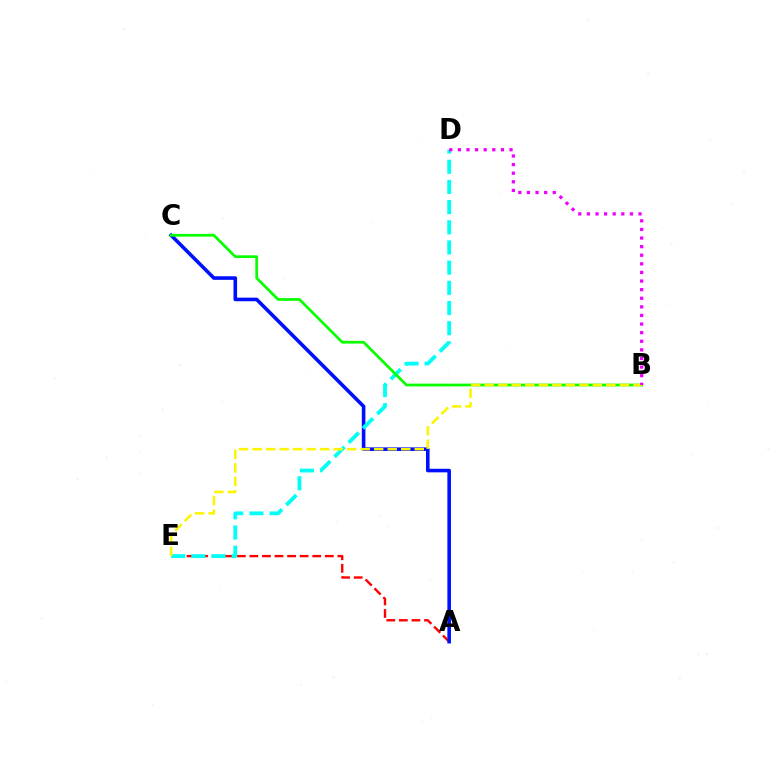{('A', 'E'): [{'color': '#ff0000', 'line_style': 'dashed', 'thickness': 1.71}], ('A', 'C'): [{'color': '#0010ff', 'line_style': 'solid', 'thickness': 2.59}], ('D', 'E'): [{'color': '#00fff6', 'line_style': 'dashed', 'thickness': 2.74}], ('B', 'C'): [{'color': '#08ff00', 'line_style': 'solid', 'thickness': 1.96}], ('B', 'E'): [{'color': '#fcf500', 'line_style': 'dashed', 'thickness': 1.84}], ('B', 'D'): [{'color': '#ee00ff', 'line_style': 'dotted', 'thickness': 2.34}]}